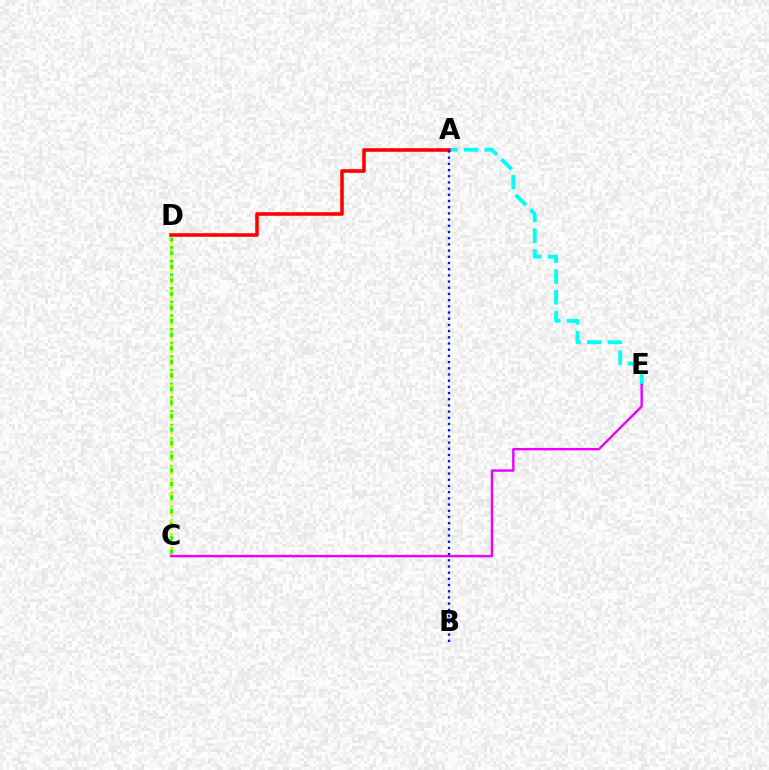{('C', 'D'): [{'color': '#08ff00', 'line_style': 'dashed', 'thickness': 1.86}, {'color': '#fcf500', 'line_style': 'dotted', 'thickness': 1.84}], ('A', 'E'): [{'color': '#00fff6', 'line_style': 'dashed', 'thickness': 2.82}], ('A', 'D'): [{'color': '#ff0000', 'line_style': 'solid', 'thickness': 2.56}], ('C', 'E'): [{'color': '#ee00ff', 'line_style': 'solid', 'thickness': 1.74}], ('A', 'B'): [{'color': '#0010ff', 'line_style': 'dotted', 'thickness': 1.68}]}